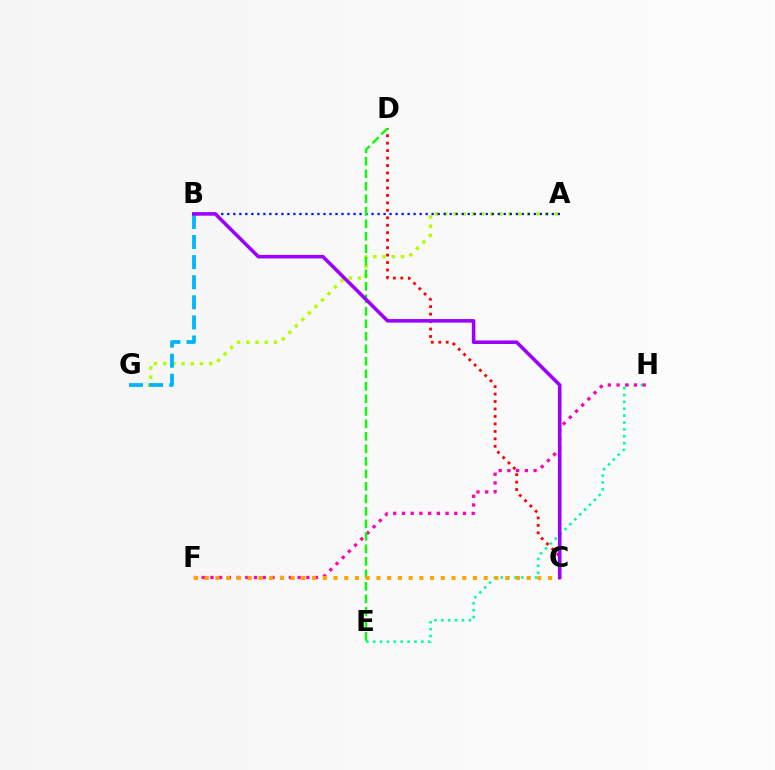{('E', 'H'): [{'color': '#00ff9d', 'line_style': 'dotted', 'thickness': 1.87}], ('A', 'G'): [{'color': '#b3ff00', 'line_style': 'dotted', 'thickness': 2.5}], ('F', 'H'): [{'color': '#ff00bd', 'line_style': 'dotted', 'thickness': 2.37}], ('B', 'G'): [{'color': '#00b5ff', 'line_style': 'dashed', 'thickness': 2.73}], ('C', 'D'): [{'color': '#ff0000', 'line_style': 'dotted', 'thickness': 2.03}], ('A', 'B'): [{'color': '#0010ff', 'line_style': 'dotted', 'thickness': 1.63}], ('D', 'E'): [{'color': '#08ff00', 'line_style': 'dashed', 'thickness': 1.7}], ('C', 'F'): [{'color': '#ffa500', 'line_style': 'dotted', 'thickness': 2.92}], ('B', 'C'): [{'color': '#9b00ff', 'line_style': 'solid', 'thickness': 2.55}]}